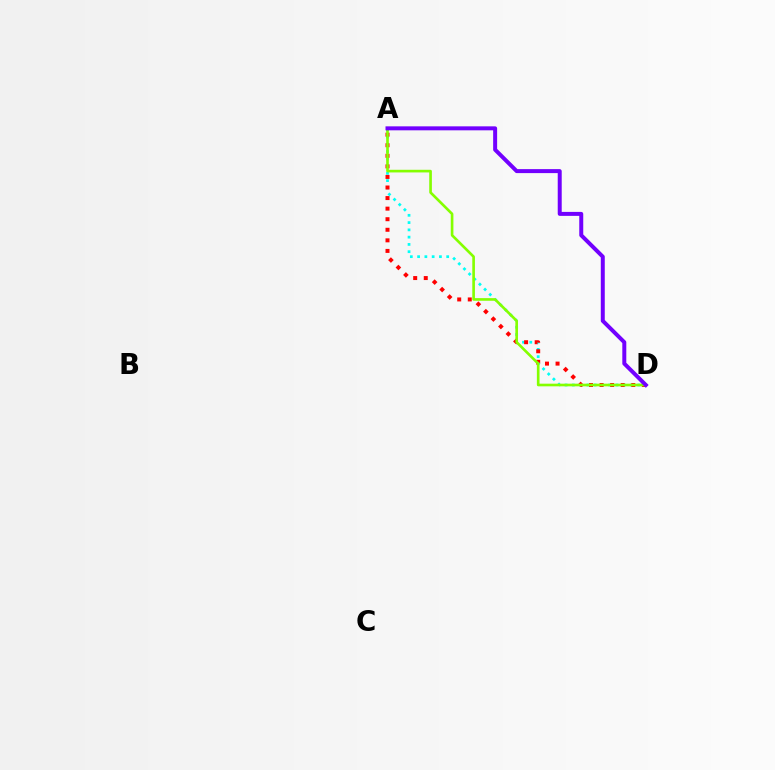{('A', 'D'): [{'color': '#00fff6', 'line_style': 'dotted', 'thickness': 1.98}, {'color': '#ff0000', 'line_style': 'dotted', 'thickness': 2.87}, {'color': '#84ff00', 'line_style': 'solid', 'thickness': 1.9}, {'color': '#7200ff', 'line_style': 'solid', 'thickness': 2.87}]}